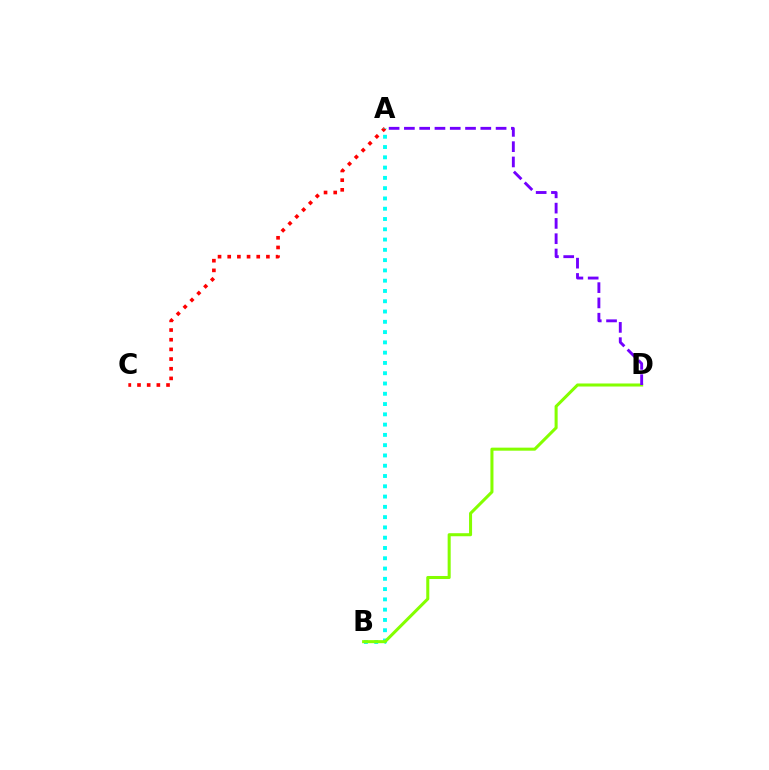{('A', 'C'): [{'color': '#ff0000', 'line_style': 'dotted', 'thickness': 2.63}], ('A', 'B'): [{'color': '#00fff6', 'line_style': 'dotted', 'thickness': 2.79}], ('B', 'D'): [{'color': '#84ff00', 'line_style': 'solid', 'thickness': 2.19}], ('A', 'D'): [{'color': '#7200ff', 'line_style': 'dashed', 'thickness': 2.08}]}